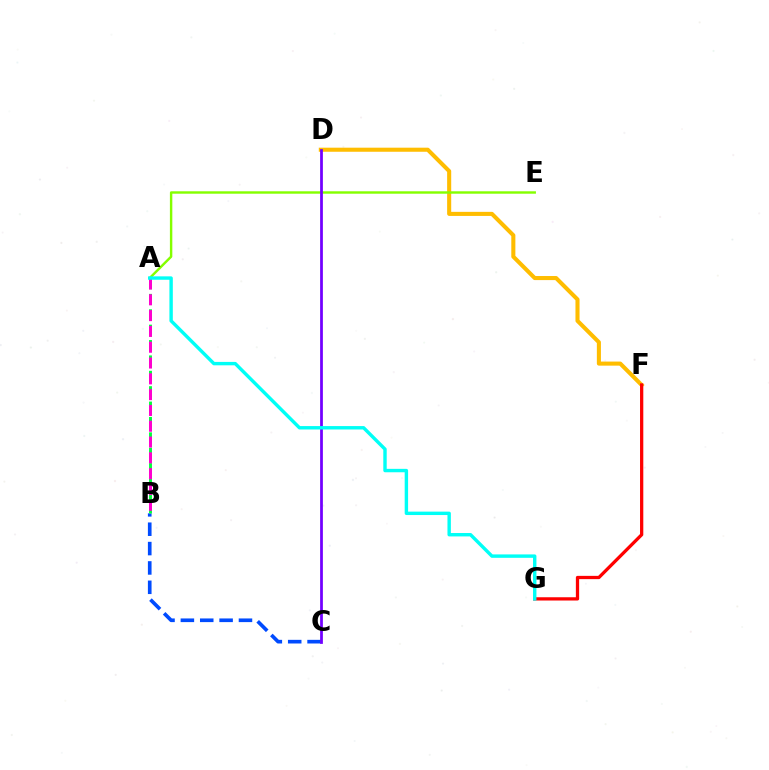{('D', 'F'): [{'color': '#ffbd00', 'line_style': 'solid', 'thickness': 2.93}], ('A', 'E'): [{'color': '#84ff00', 'line_style': 'solid', 'thickness': 1.74}], ('B', 'C'): [{'color': '#004bff', 'line_style': 'dashed', 'thickness': 2.63}], ('A', 'B'): [{'color': '#00ff39', 'line_style': 'dashed', 'thickness': 2.09}, {'color': '#ff00cf', 'line_style': 'dashed', 'thickness': 2.15}], ('F', 'G'): [{'color': '#ff0000', 'line_style': 'solid', 'thickness': 2.36}], ('C', 'D'): [{'color': '#7200ff', 'line_style': 'solid', 'thickness': 1.98}], ('A', 'G'): [{'color': '#00fff6', 'line_style': 'solid', 'thickness': 2.45}]}